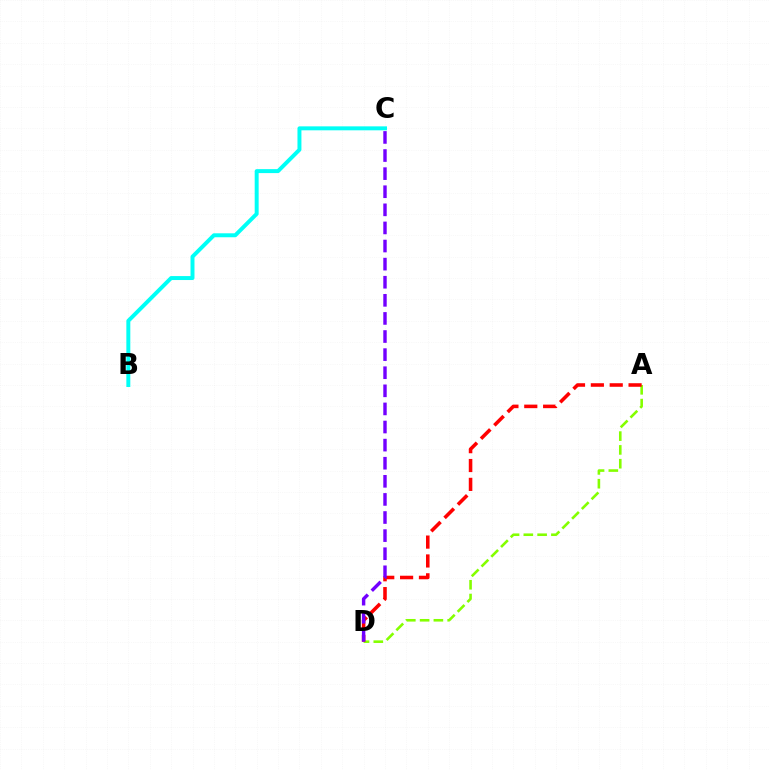{('A', 'D'): [{'color': '#84ff00', 'line_style': 'dashed', 'thickness': 1.87}, {'color': '#ff0000', 'line_style': 'dashed', 'thickness': 2.56}], ('C', 'D'): [{'color': '#7200ff', 'line_style': 'dashed', 'thickness': 2.46}], ('B', 'C'): [{'color': '#00fff6', 'line_style': 'solid', 'thickness': 2.85}]}